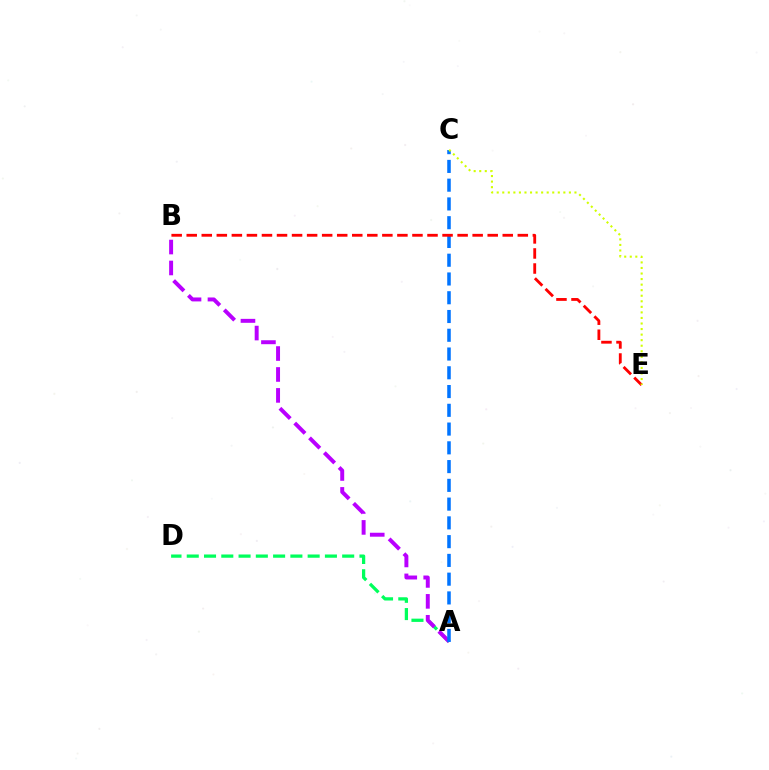{('A', 'D'): [{'color': '#00ff5c', 'line_style': 'dashed', 'thickness': 2.35}], ('A', 'B'): [{'color': '#b900ff', 'line_style': 'dashed', 'thickness': 2.84}], ('A', 'C'): [{'color': '#0074ff', 'line_style': 'dashed', 'thickness': 2.55}], ('B', 'E'): [{'color': '#ff0000', 'line_style': 'dashed', 'thickness': 2.04}], ('C', 'E'): [{'color': '#d1ff00', 'line_style': 'dotted', 'thickness': 1.51}]}